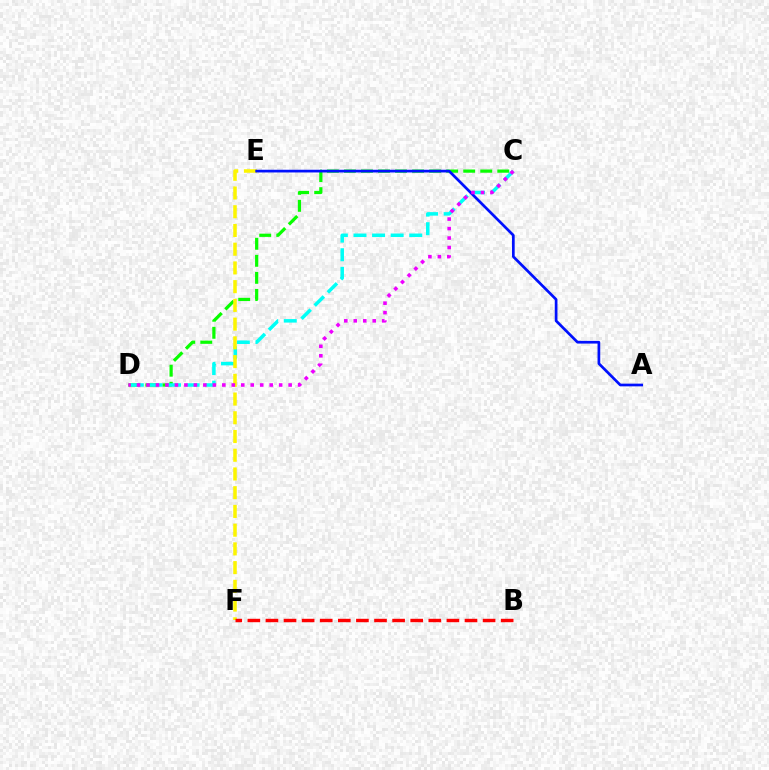{('C', 'D'): [{'color': '#08ff00', 'line_style': 'dashed', 'thickness': 2.31}, {'color': '#00fff6', 'line_style': 'dashed', 'thickness': 2.53}, {'color': '#ee00ff', 'line_style': 'dotted', 'thickness': 2.57}], ('E', 'F'): [{'color': '#fcf500', 'line_style': 'dashed', 'thickness': 2.54}], ('A', 'E'): [{'color': '#0010ff', 'line_style': 'solid', 'thickness': 1.95}], ('B', 'F'): [{'color': '#ff0000', 'line_style': 'dashed', 'thickness': 2.46}]}